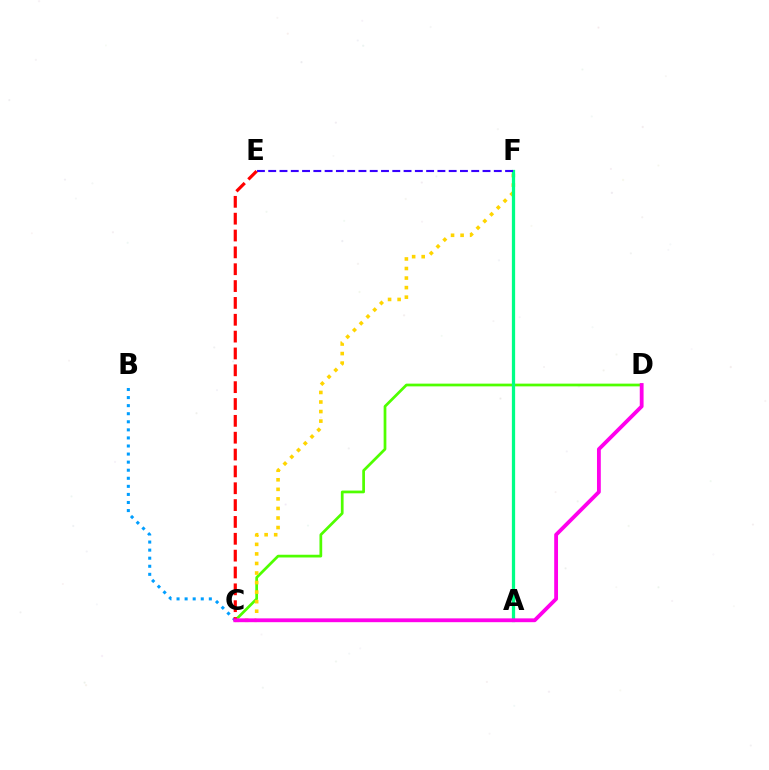{('B', 'C'): [{'color': '#009eff', 'line_style': 'dotted', 'thickness': 2.19}], ('C', 'D'): [{'color': '#4fff00', 'line_style': 'solid', 'thickness': 1.97}, {'color': '#ff00ed', 'line_style': 'solid', 'thickness': 2.75}], ('C', 'F'): [{'color': '#ffd500', 'line_style': 'dotted', 'thickness': 2.59}], ('A', 'F'): [{'color': '#00ff86', 'line_style': 'solid', 'thickness': 2.34}], ('E', 'F'): [{'color': '#3700ff', 'line_style': 'dashed', 'thickness': 1.53}], ('C', 'E'): [{'color': '#ff0000', 'line_style': 'dashed', 'thickness': 2.29}]}